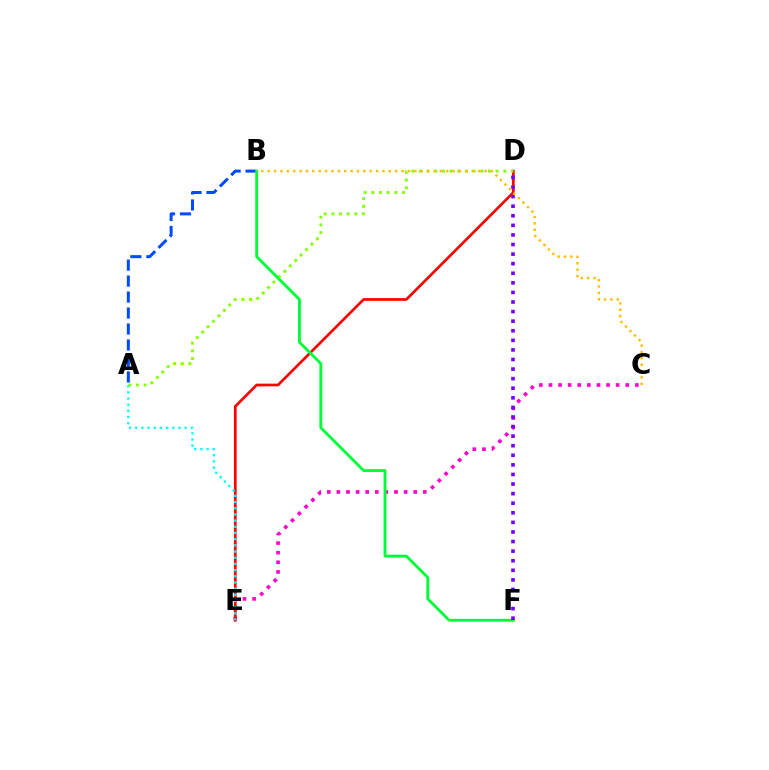{('C', 'E'): [{'color': '#ff00cf', 'line_style': 'dotted', 'thickness': 2.61}], ('A', 'B'): [{'color': '#004bff', 'line_style': 'dashed', 'thickness': 2.17}], ('D', 'E'): [{'color': '#ff0000', 'line_style': 'solid', 'thickness': 1.95}], ('A', 'E'): [{'color': '#00fff6', 'line_style': 'dotted', 'thickness': 1.68}], ('A', 'D'): [{'color': '#84ff00', 'line_style': 'dotted', 'thickness': 2.08}], ('B', 'F'): [{'color': '#00ff39', 'line_style': 'solid', 'thickness': 2.06}], ('D', 'F'): [{'color': '#7200ff', 'line_style': 'dotted', 'thickness': 2.6}], ('B', 'C'): [{'color': '#ffbd00', 'line_style': 'dotted', 'thickness': 1.73}]}